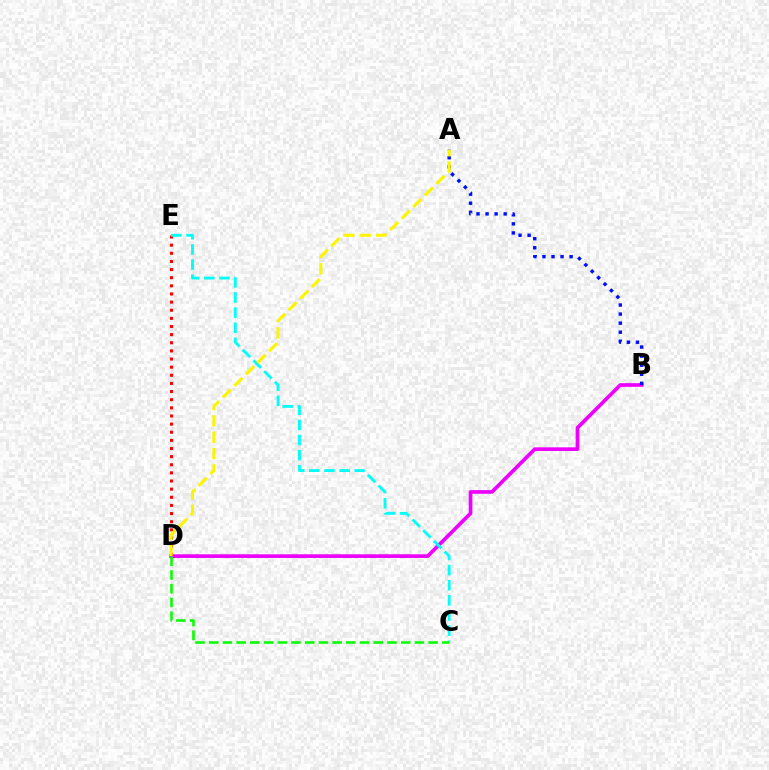{('D', 'E'): [{'color': '#ff0000', 'line_style': 'dotted', 'thickness': 2.21}], ('B', 'D'): [{'color': '#ee00ff', 'line_style': 'solid', 'thickness': 2.65}], ('C', 'E'): [{'color': '#00fff6', 'line_style': 'dashed', 'thickness': 2.06}], ('A', 'B'): [{'color': '#0010ff', 'line_style': 'dotted', 'thickness': 2.46}], ('C', 'D'): [{'color': '#08ff00', 'line_style': 'dashed', 'thickness': 1.86}], ('A', 'D'): [{'color': '#fcf500', 'line_style': 'dashed', 'thickness': 2.22}]}